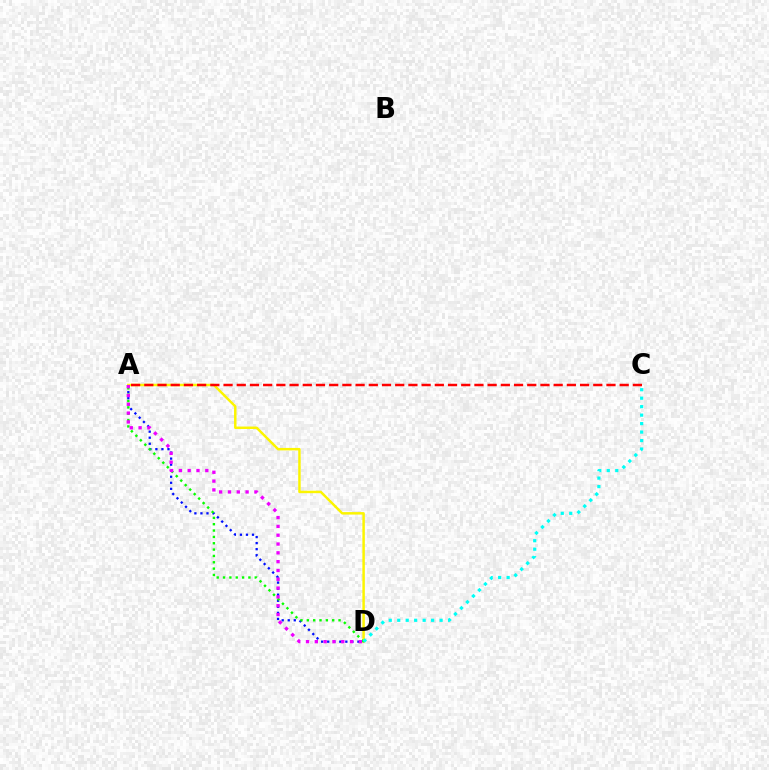{('A', 'D'): [{'color': '#fcf500', 'line_style': 'solid', 'thickness': 1.78}, {'color': '#0010ff', 'line_style': 'dotted', 'thickness': 1.64}, {'color': '#08ff00', 'line_style': 'dotted', 'thickness': 1.72}, {'color': '#ee00ff', 'line_style': 'dotted', 'thickness': 2.39}], ('A', 'C'): [{'color': '#ff0000', 'line_style': 'dashed', 'thickness': 1.79}], ('C', 'D'): [{'color': '#00fff6', 'line_style': 'dotted', 'thickness': 2.3}]}